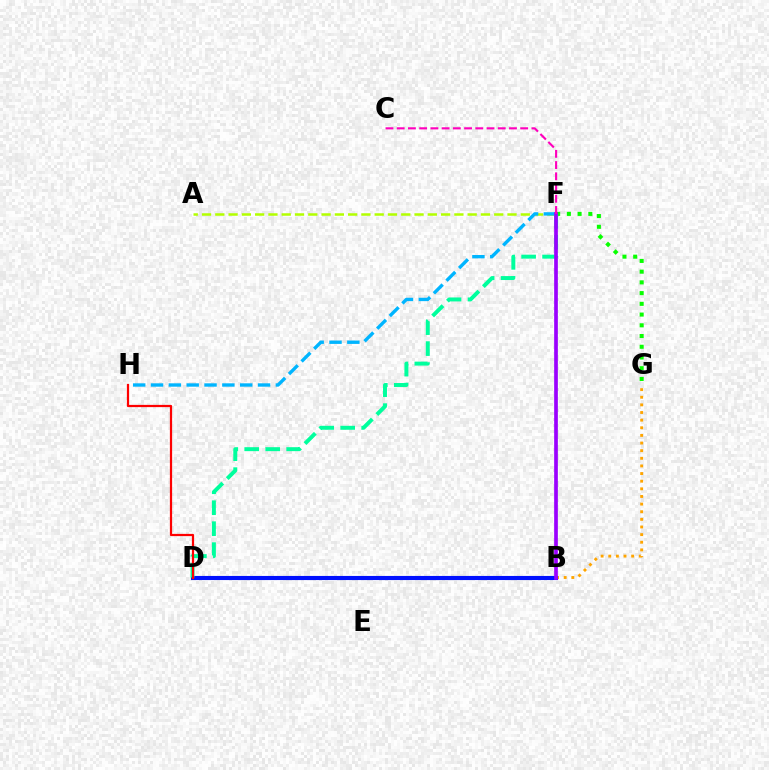{('B', 'G'): [{'color': '#ffa500', 'line_style': 'dotted', 'thickness': 2.07}], ('A', 'F'): [{'color': '#b3ff00', 'line_style': 'dashed', 'thickness': 1.8}], ('B', 'D'): [{'color': '#0010ff', 'line_style': 'solid', 'thickness': 2.96}], ('F', 'G'): [{'color': '#08ff00', 'line_style': 'dotted', 'thickness': 2.92}], ('F', 'H'): [{'color': '#00b5ff', 'line_style': 'dashed', 'thickness': 2.42}], ('D', 'F'): [{'color': '#00ff9d', 'line_style': 'dashed', 'thickness': 2.85}], ('B', 'F'): [{'color': '#9b00ff', 'line_style': 'solid', 'thickness': 2.65}], ('C', 'F'): [{'color': '#ff00bd', 'line_style': 'dashed', 'thickness': 1.53}], ('D', 'H'): [{'color': '#ff0000', 'line_style': 'solid', 'thickness': 1.6}]}